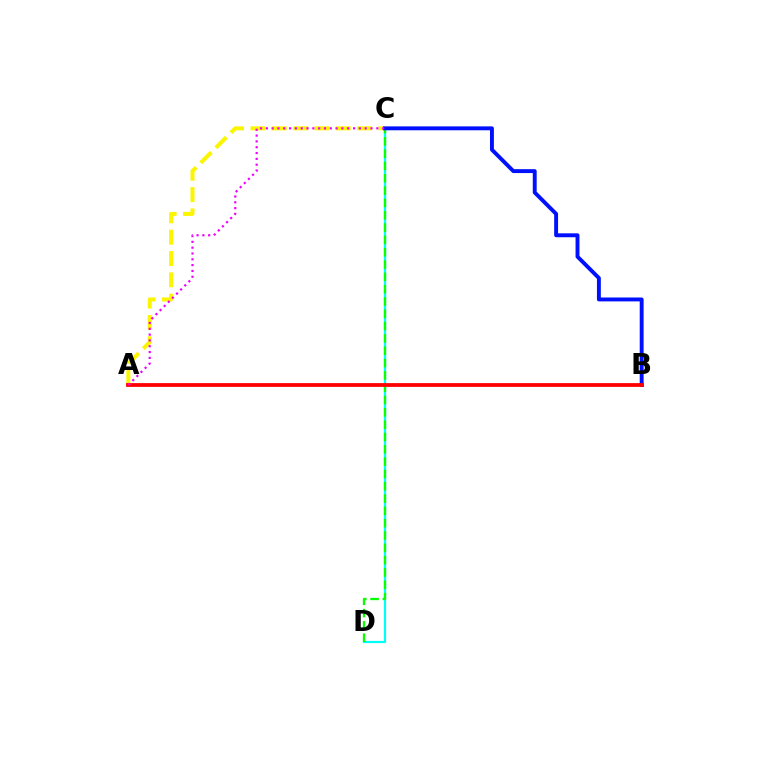{('A', 'C'): [{'color': '#fcf500', 'line_style': 'dashed', 'thickness': 2.9}, {'color': '#ee00ff', 'line_style': 'dotted', 'thickness': 1.58}], ('C', 'D'): [{'color': '#00fff6', 'line_style': 'solid', 'thickness': 1.6}, {'color': '#08ff00', 'line_style': 'dashed', 'thickness': 1.67}], ('B', 'C'): [{'color': '#0010ff', 'line_style': 'solid', 'thickness': 2.81}], ('A', 'B'): [{'color': '#ff0000', 'line_style': 'solid', 'thickness': 2.72}]}